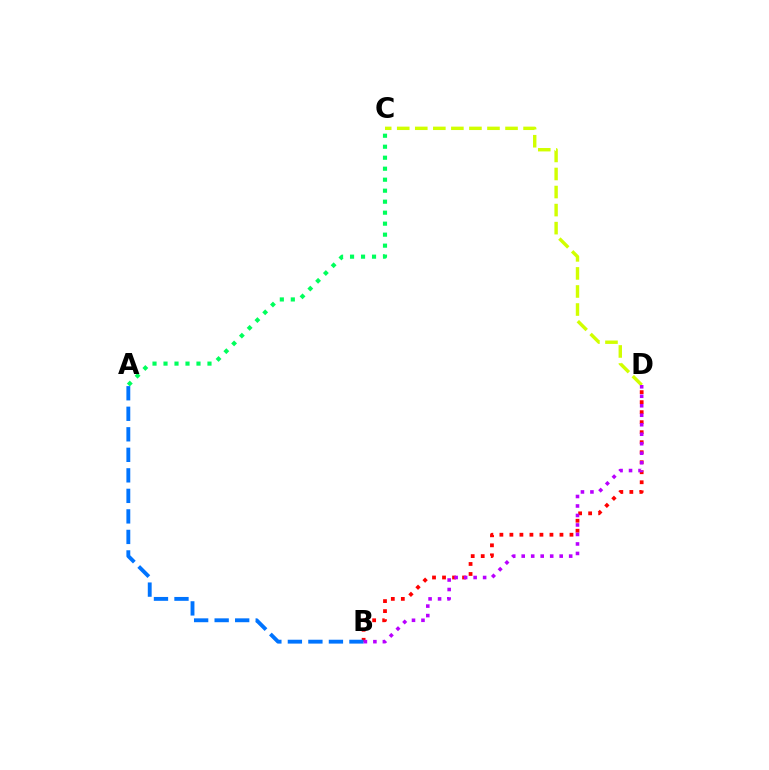{('A', 'C'): [{'color': '#00ff5c', 'line_style': 'dotted', 'thickness': 2.99}], ('B', 'D'): [{'color': '#ff0000', 'line_style': 'dotted', 'thickness': 2.72}, {'color': '#b900ff', 'line_style': 'dotted', 'thickness': 2.58}], ('A', 'B'): [{'color': '#0074ff', 'line_style': 'dashed', 'thickness': 2.79}], ('C', 'D'): [{'color': '#d1ff00', 'line_style': 'dashed', 'thickness': 2.45}]}